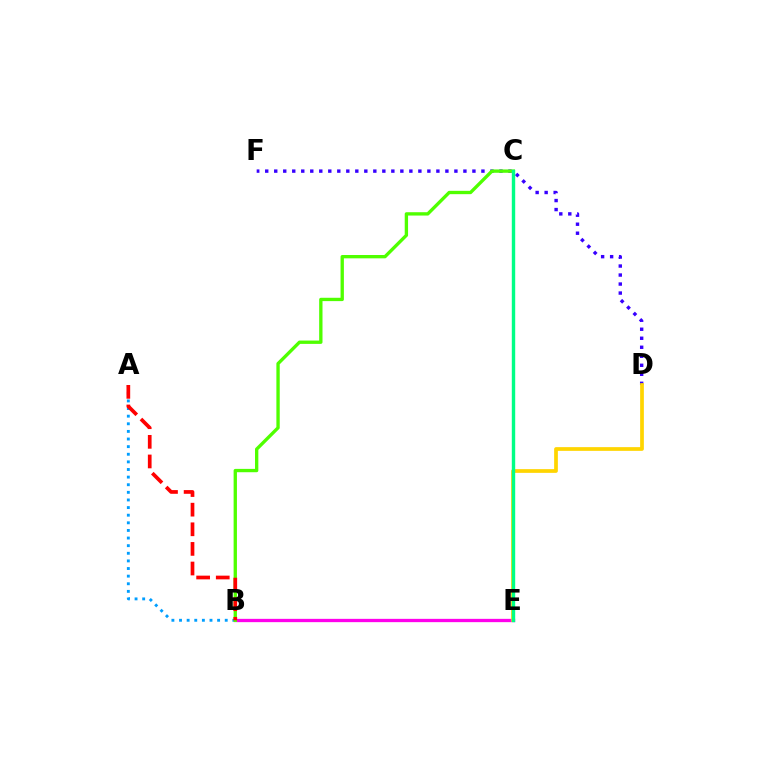{('B', 'E'): [{'color': '#ff00ed', 'line_style': 'solid', 'thickness': 2.38}], ('D', 'F'): [{'color': '#3700ff', 'line_style': 'dotted', 'thickness': 2.45}], ('A', 'B'): [{'color': '#009eff', 'line_style': 'dotted', 'thickness': 2.07}, {'color': '#ff0000', 'line_style': 'dashed', 'thickness': 2.66}], ('B', 'C'): [{'color': '#4fff00', 'line_style': 'solid', 'thickness': 2.4}], ('D', 'E'): [{'color': '#ffd500', 'line_style': 'solid', 'thickness': 2.68}], ('C', 'E'): [{'color': '#00ff86', 'line_style': 'solid', 'thickness': 2.45}]}